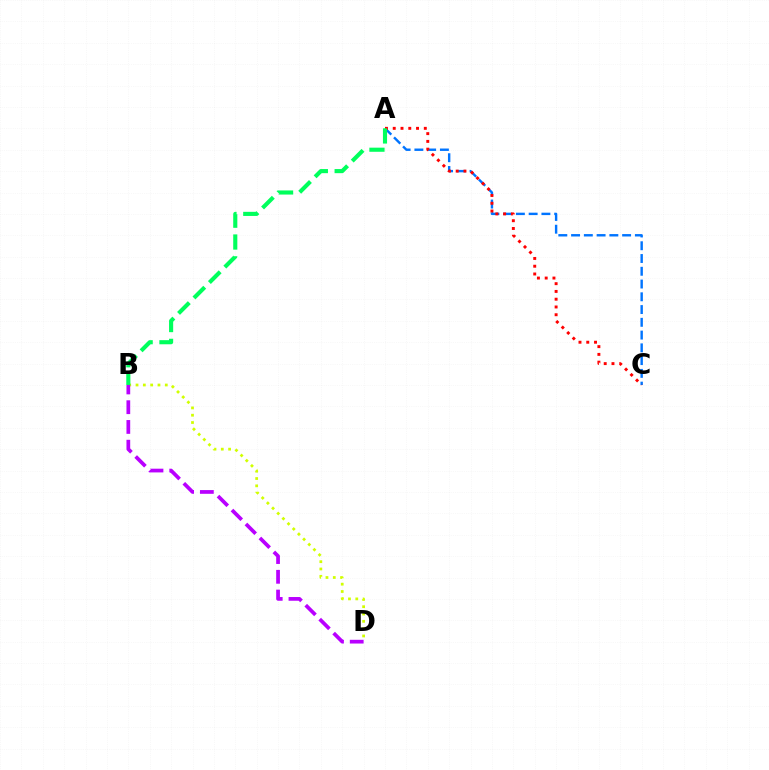{('B', 'D'): [{'color': '#d1ff00', 'line_style': 'dotted', 'thickness': 1.99}, {'color': '#b900ff', 'line_style': 'dashed', 'thickness': 2.68}], ('A', 'C'): [{'color': '#0074ff', 'line_style': 'dashed', 'thickness': 1.73}, {'color': '#ff0000', 'line_style': 'dotted', 'thickness': 2.11}], ('A', 'B'): [{'color': '#00ff5c', 'line_style': 'dashed', 'thickness': 2.96}]}